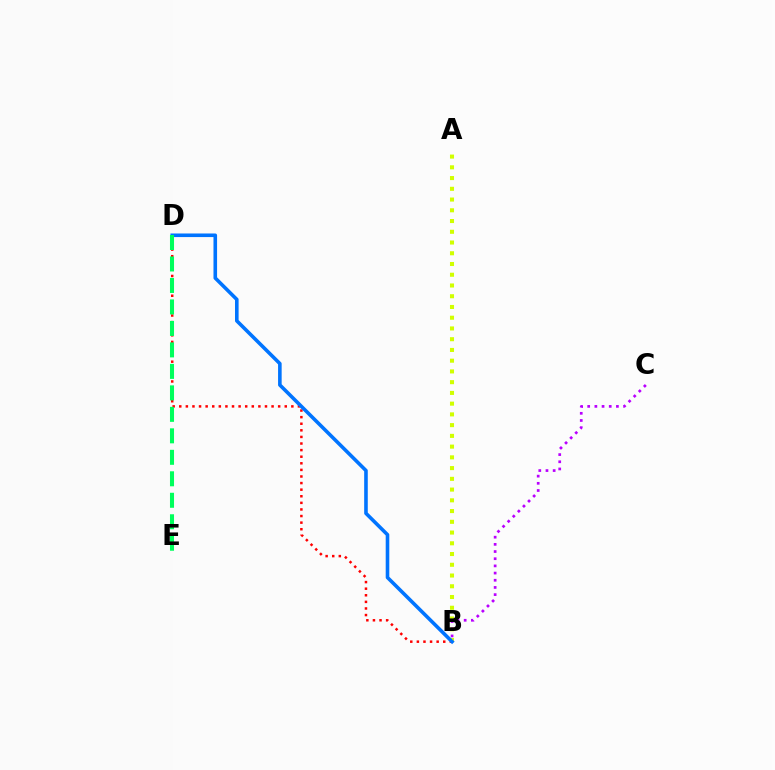{('B', 'D'): [{'color': '#ff0000', 'line_style': 'dotted', 'thickness': 1.79}, {'color': '#0074ff', 'line_style': 'solid', 'thickness': 2.59}], ('A', 'B'): [{'color': '#d1ff00', 'line_style': 'dotted', 'thickness': 2.92}], ('B', 'C'): [{'color': '#b900ff', 'line_style': 'dotted', 'thickness': 1.95}], ('D', 'E'): [{'color': '#00ff5c', 'line_style': 'dashed', 'thickness': 2.92}]}